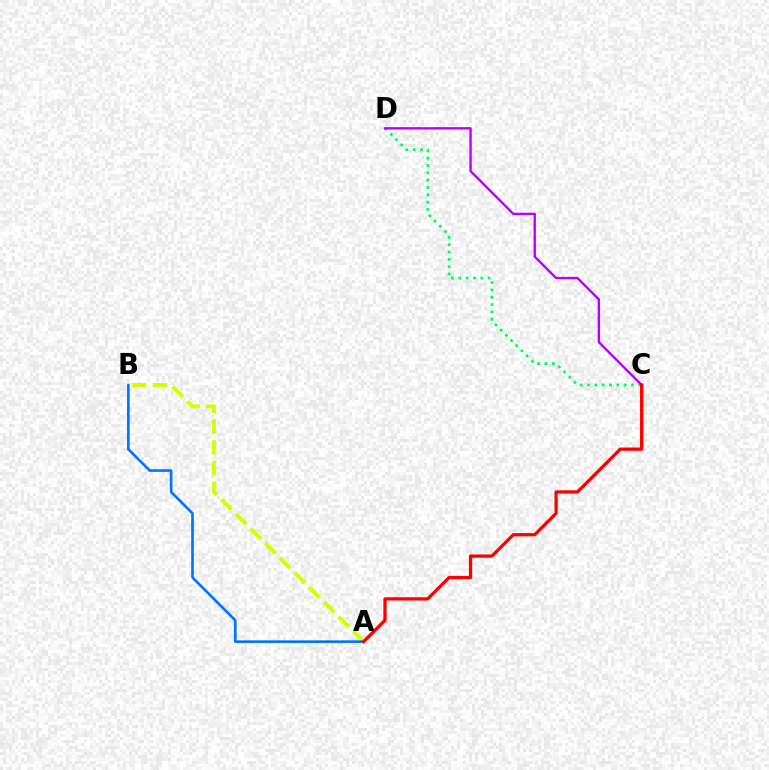{('C', 'D'): [{'color': '#00ff5c', 'line_style': 'dotted', 'thickness': 1.99}, {'color': '#b900ff', 'line_style': 'solid', 'thickness': 1.71}], ('A', 'B'): [{'color': '#d1ff00', 'line_style': 'dashed', 'thickness': 2.82}, {'color': '#0074ff', 'line_style': 'solid', 'thickness': 1.9}], ('A', 'C'): [{'color': '#ff0000', 'line_style': 'solid', 'thickness': 2.36}]}